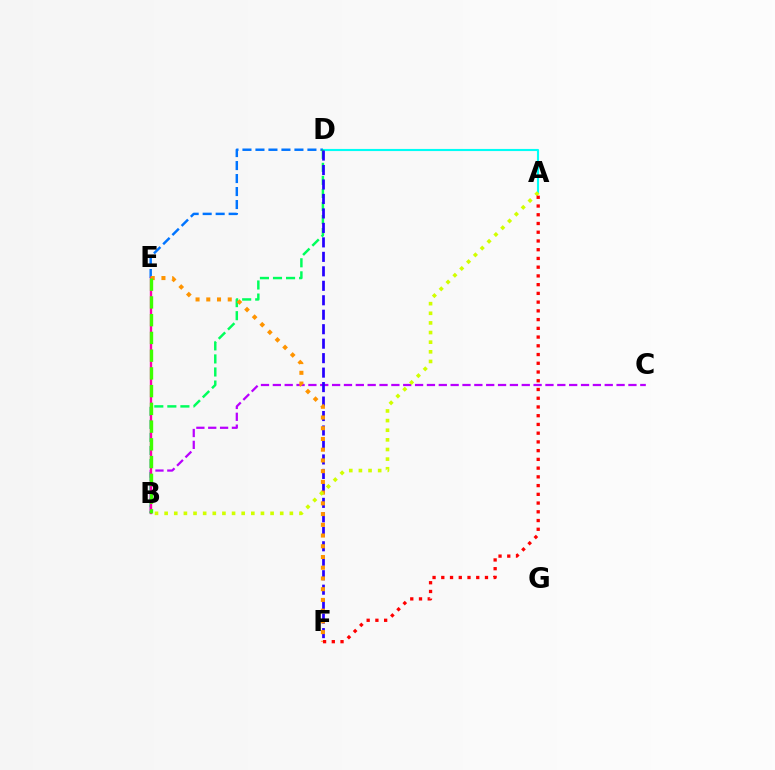{('A', 'D'): [{'color': '#00fff6', 'line_style': 'solid', 'thickness': 1.53}], ('B', 'C'): [{'color': '#b900ff', 'line_style': 'dashed', 'thickness': 1.61}], ('D', 'E'): [{'color': '#0074ff', 'line_style': 'dashed', 'thickness': 1.77}], ('B', 'D'): [{'color': '#00ff5c', 'line_style': 'dashed', 'thickness': 1.77}], ('D', 'F'): [{'color': '#2500ff', 'line_style': 'dashed', 'thickness': 1.97}], ('B', 'E'): [{'color': '#ff00ac', 'line_style': 'solid', 'thickness': 1.7}, {'color': '#3dff00', 'line_style': 'dashed', 'thickness': 2.41}], ('E', 'F'): [{'color': '#ff9400', 'line_style': 'dotted', 'thickness': 2.92}], ('A', 'B'): [{'color': '#d1ff00', 'line_style': 'dotted', 'thickness': 2.62}], ('A', 'F'): [{'color': '#ff0000', 'line_style': 'dotted', 'thickness': 2.37}]}